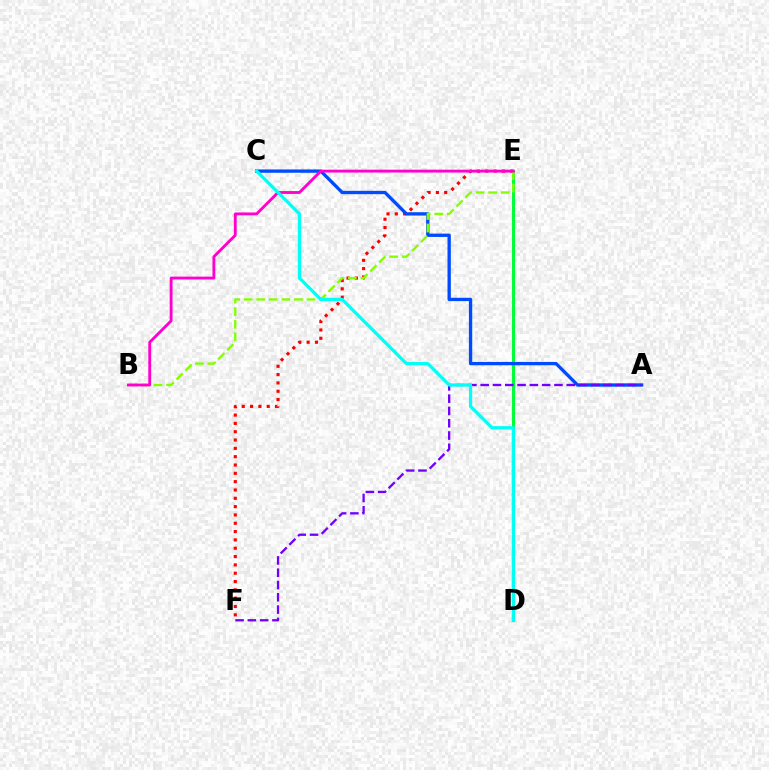{('D', 'E'): [{'color': '#ffbd00', 'line_style': 'dashed', 'thickness': 1.85}, {'color': '#00ff39', 'line_style': 'solid', 'thickness': 2.14}], ('E', 'F'): [{'color': '#ff0000', 'line_style': 'dotted', 'thickness': 2.26}], ('A', 'C'): [{'color': '#004bff', 'line_style': 'solid', 'thickness': 2.39}], ('A', 'F'): [{'color': '#7200ff', 'line_style': 'dashed', 'thickness': 1.67}], ('B', 'E'): [{'color': '#84ff00', 'line_style': 'dashed', 'thickness': 1.71}, {'color': '#ff00cf', 'line_style': 'solid', 'thickness': 2.06}], ('C', 'D'): [{'color': '#00fff6', 'line_style': 'solid', 'thickness': 2.34}]}